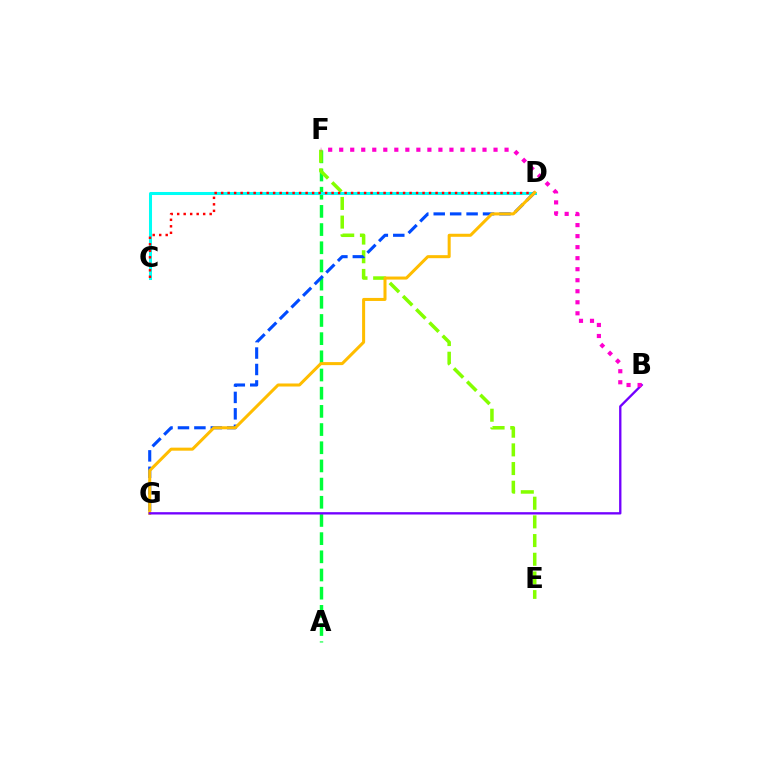{('A', 'F'): [{'color': '#00ff39', 'line_style': 'dashed', 'thickness': 2.47}], ('E', 'F'): [{'color': '#84ff00', 'line_style': 'dashed', 'thickness': 2.54}], ('C', 'D'): [{'color': '#00fff6', 'line_style': 'solid', 'thickness': 2.18}, {'color': '#ff0000', 'line_style': 'dotted', 'thickness': 1.77}], ('D', 'G'): [{'color': '#004bff', 'line_style': 'dashed', 'thickness': 2.23}, {'color': '#ffbd00', 'line_style': 'solid', 'thickness': 2.18}], ('B', 'G'): [{'color': '#7200ff', 'line_style': 'solid', 'thickness': 1.68}], ('B', 'F'): [{'color': '#ff00cf', 'line_style': 'dotted', 'thickness': 3.0}]}